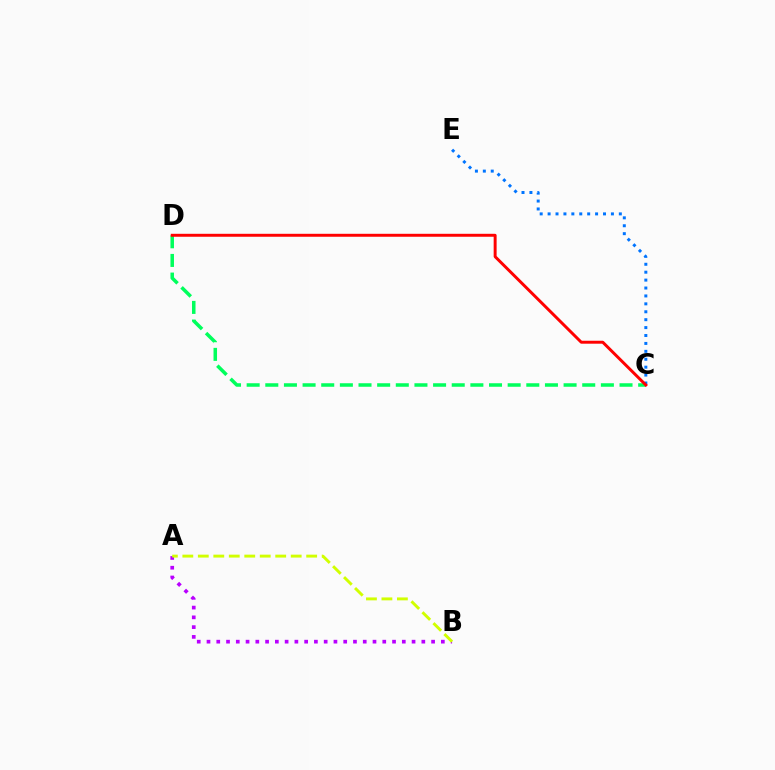{('C', 'D'): [{'color': '#00ff5c', 'line_style': 'dashed', 'thickness': 2.53}, {'color': '#ff0000', 'line_style': 'solid', 'thickness': 2.13}], ('C', 'E'): [{'color': '#0074ff', 'line_style': 'dotted', 'thickness': 2.15}], ('A', 'B'): [{'color': '#b900ff', 'line_style': 'dotted', 'thickness': 2.65}, {'color': '#d1ff00', 'line_style': 'dashed', 'thickness': 2.1}]}